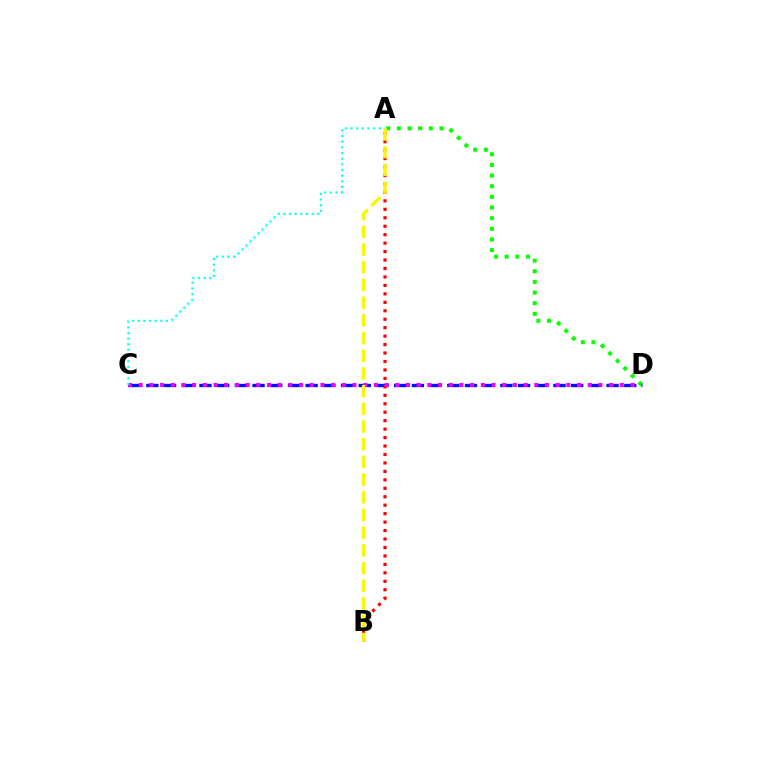{('A', 'D'): [{'color': '#08ff00', 'line_style': 'dotted', 'thickness': 2.89}], ('C', 'D'): [{'color': '#0010ff', 'line_style': 'dashed', 'thickness': 2.4}, {'color': '#ee00ff', 'line_style': 'dotted', 'thickness': 2.9}], ('A', 'B'): [{'color': '#ff0000', 'line_style': 'dotted', 'thickness': 2.3}, {'color': '#fcf500', 'line_style': 'dashed', 'thickness': 2.4}], ('A', 'C'): [{'color': '#00fff6', 'line_style': 'dotted', 'thickness': 1.54}]}